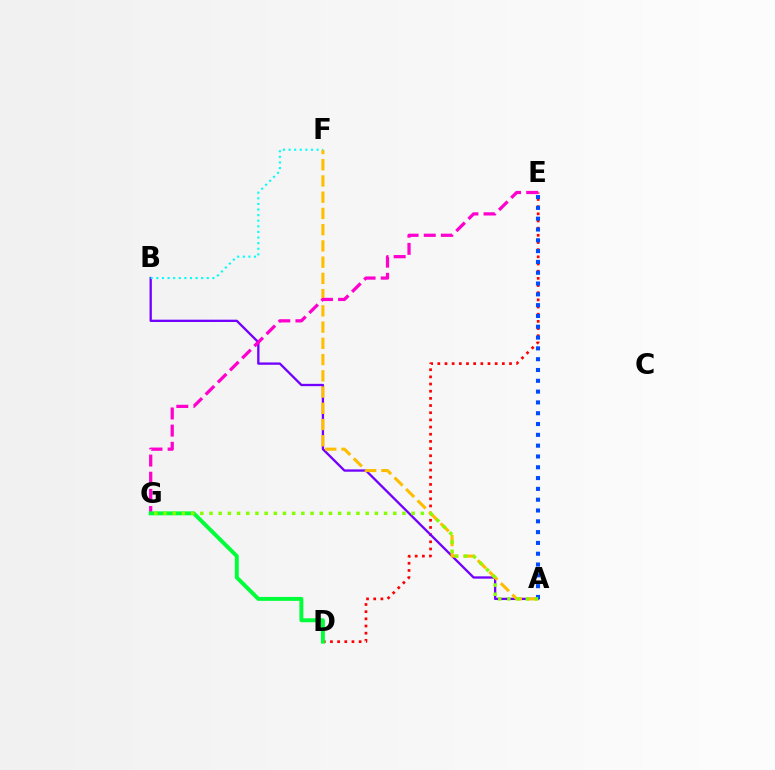{('D', 'E'): [{'color': '#ff0000', 'line_style': 'dotted', 'thickness': 1.95}], ('A', 'B'): [{'color': '#7200ff', 'line_style': 'solid', 'thickness': 1.66}], ('A', 'F'): [{'color': '#ffbd00', 'line_style': 'dashed', 'thickness': 2.21}], ('A', 'E'): [{'color': '#004bff', 'line_style': 'dotted', 'thickness': 2.94}], ('E', 'G'): [{'color': '#ff00cf', 'line_style': 'dashed', 'thickness': 2.33}], ('D', 'G'): [{'color': '#00ff39', 'line_style': 'solid', 'thickness': 2.83}], ('B', 'F'): [{'color': '#00fff6', 'line_style': 'dotted', 'thickness': 1.52}], ('A', 'G'): [{'color': '#84ff00', 'line_style': 'dotted', 'thickness': 2.5}]}